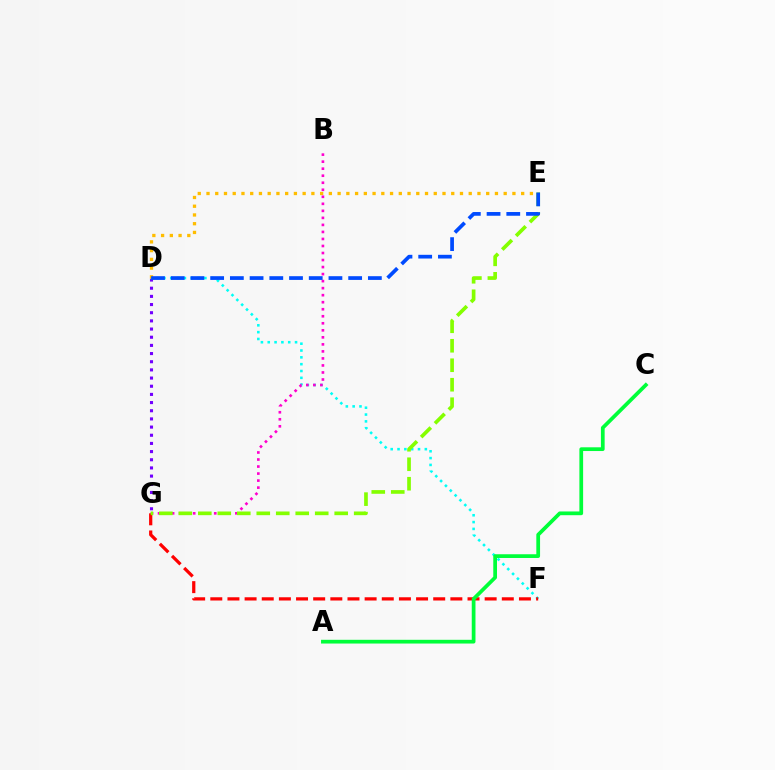{('D', 'G'): [{'color': '#7200ff', 'line_style': 'dotted', 'thickness': 2.22}], ('D', 'F'): [{'color': '#00fff6', 'line_style': 'dotted', 'thickness': 1.85}], ('D', 'E'): [{'color': '#ffbd00', 'line_style': 'dotted', 'thickness': 2.37}, {'color': '#004bff', 'line_style': 'dashed', 'thickness': 2.68}], ('B', 'G'): [{'color': '#ff00cf', 'line_style': 'dotted', 'thickness': 1.91}], ('F', 'G'): [{'color': '#ff0000', 'line_style': 'dashed', 'thickness': 2.33}], ('A', 'C'): [{'color': '#00ff39', 'line_style': 'solid', 'thickness': 2.69}], ('E', 'G'): [{'color': '#84ff00', 'line_style': 'dashed', 'thickness': 2.65}]}